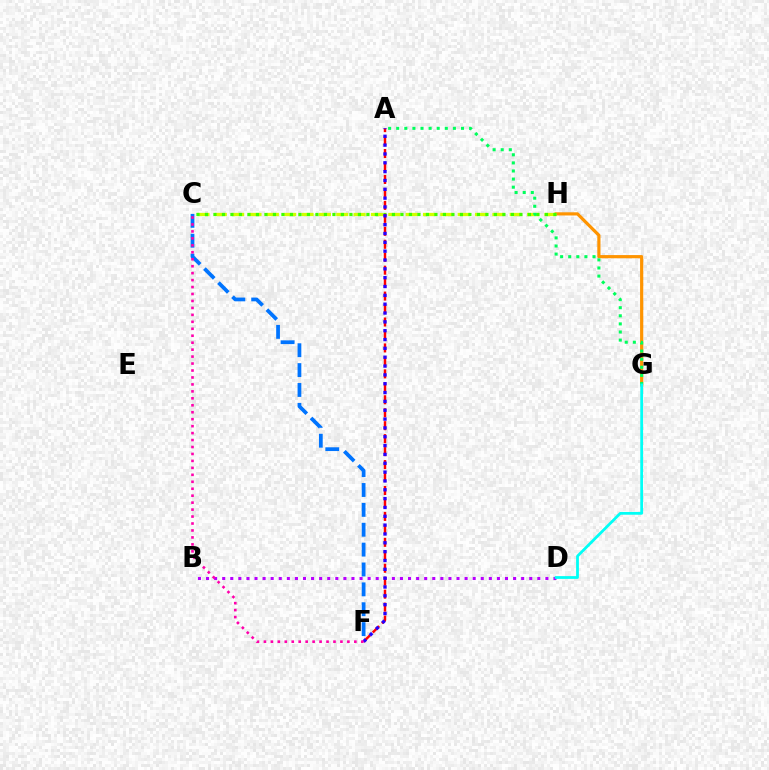{('G', 'H'): [{'color': '#ff9400', 'line_style': 'solid', 'thickness': 2.29}], ('C', 'H'): [{'color': '#d1ff00', 'line_style': 'dashed', 'thickness': 2.36}, {'color': '#3dff00', 'line_style': 'dotted', 'thickness': 2.31}], ('B', 'D'): [{'color': '#b900ff', 'line_style': 'dotted', 'thickness': 2.2}], ('A', 'F'): [{'color': '#ff0000', 'line_style': 'dashed', 'thickness': 1.76}, {'color': '#2500ff', 'line_style': 'dotted', 'thickness': 2.4}], ('C', 'F'): [{'color': '#0074ff', 'line_style': 'dashed', 'thickness': 2.7}, {'color': '#ff00ac', 'line_style': 'dotted', 'thickness': 1.89}], ('A', 'G'): [{'color': '#00ff5c', 'line_style': 'dotted', 'thickness': 2.2}], ('D', 'G'): [{'color': '#00fff6', 'line_style': 'solid', 'thickness': 2.0}]}